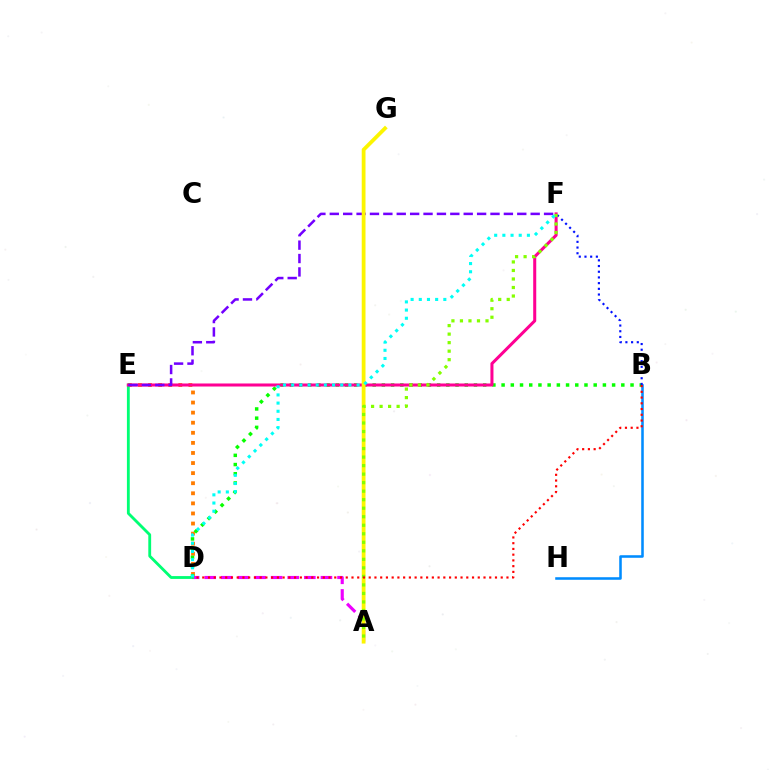{('A', 'D'): [{'color': '#ee00ff', 'line_style': 'dashed', 'thickness': 2.26}], ('D', 'E'): [{'color': '#ff7c00', 'line_style': 'dotted', 'thickness': 2.74}, {'color': '#00ff74', 'line_style': 'solid', 'thickness': 2.04}], ('B', 'D'): [{'color': '#08ff00', 'line_style': 'dotted', 'thickness': 2.5}, {'color': '#ff0000', 'line_style': 'dotted', 'thickness': 1.56}], ('E', 'F'): [{'color': '#ff0094', 'line_style': 'solid', 'thickness': 2.19}, {'color': '#7200ff', 'line_style': 'dashed', 'thickness': 1.82}], ('B', 'H'): [{'color': '#008cff', 'line_style': 'solid', 'thickness': 1.84}], ('B', 'F'): [{'color': '#0010ff', 'line_style': 'dotted', 'thickness': 1.55}], ('A', 'G'): [{'color': '#fcf500', 'line_style': 'solid', 'thickness': 2.72}], ('A', 'F'): [{'color': '#84ff00', 'line_style': 'dotted', 'thickness': 2.32}], ('D', 'F'): [{'color': '#00fff6', 'line_style': 'dotted', 'thickness': 2.22}]}